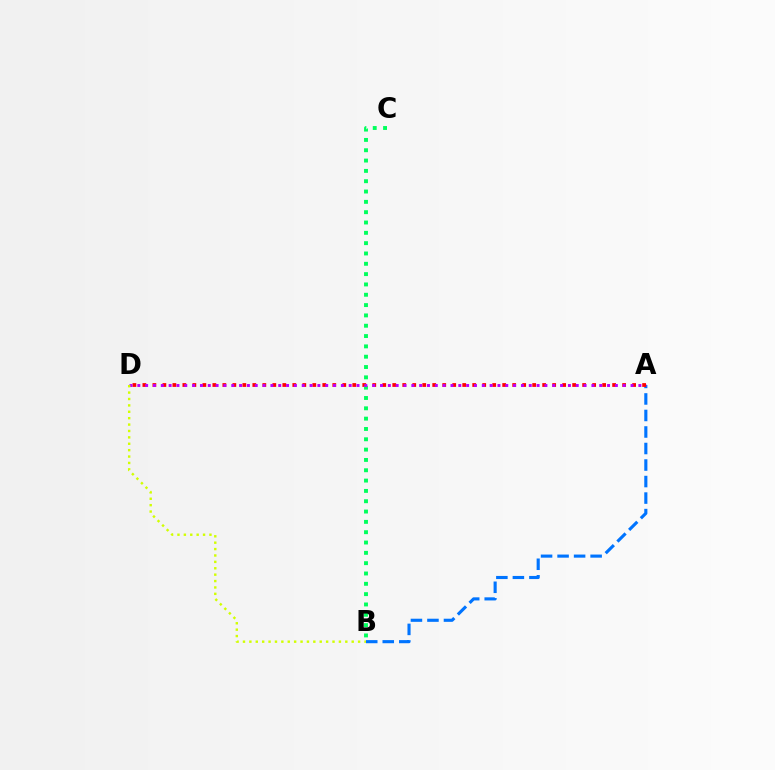{('A', 'B'): [{'color': '#0074ff', 'line_style': 'dashed', 'thickness': 2.24}], ('A', 'D'): [{'color': '#ff0000', 'line_style': 'dotted', 'thickness': 2.72}, {'color': '#b900ff', 'line_style': 'dotted', 'thickness': 2.13}], ('B', 'C'): [{'color': '#00ff5c', 'line_style': 'dotted', 'thickness': 2.8}], ('B', 'D'): [{'color': '#d1ff00', 'line_style': 'dotted', 'thickness': 1.74}]}